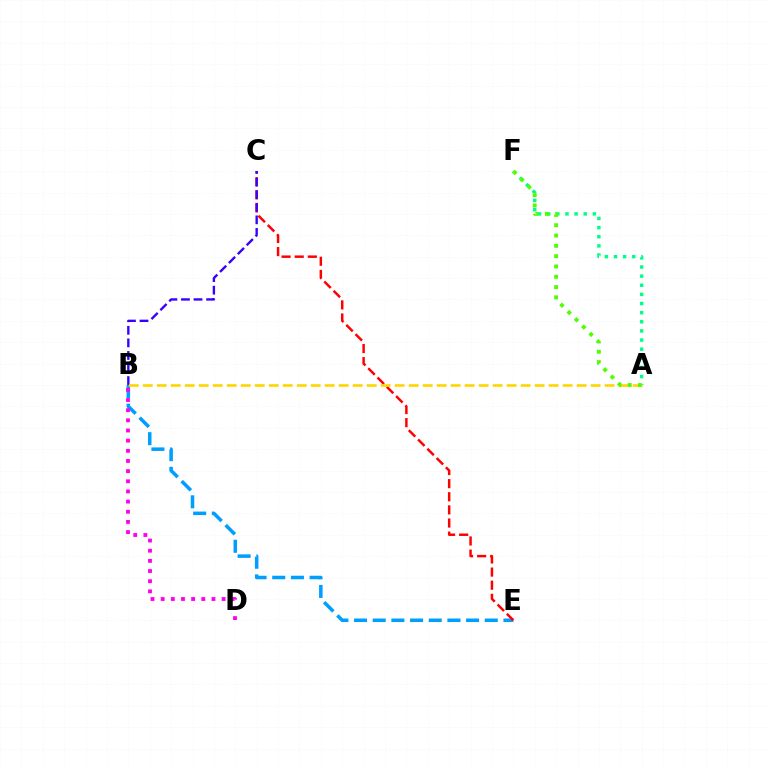{('B', 'E'): [{'color': '#009eff', 'line_style': 'dashed', 'thickness': 2.54}], ('C', 'E'): [{'color': '#ff0000', 'line_style': 'dashed', 'thickness': 1.78}], ('A', 'F'): [{'color': '#00ff86', 'line_style': 'dotted', 'thickness': 2.48}, {'color': '#4fff00', 'line_style': 'dotted', 'thickness': 2.8}], ('B', 'C'): [{'color': '#3700ff', 'line_style': 'dashed', 'thickness': 1.71}], ('B', 'D'): [{'color': '#ff00ed', 'line_style': 'dotted', 'thickness': 2.76}], ('A', 'B'): [{'color': '#ffd500', 'line_style': 'dashed', 'thickness': 1.9}]}